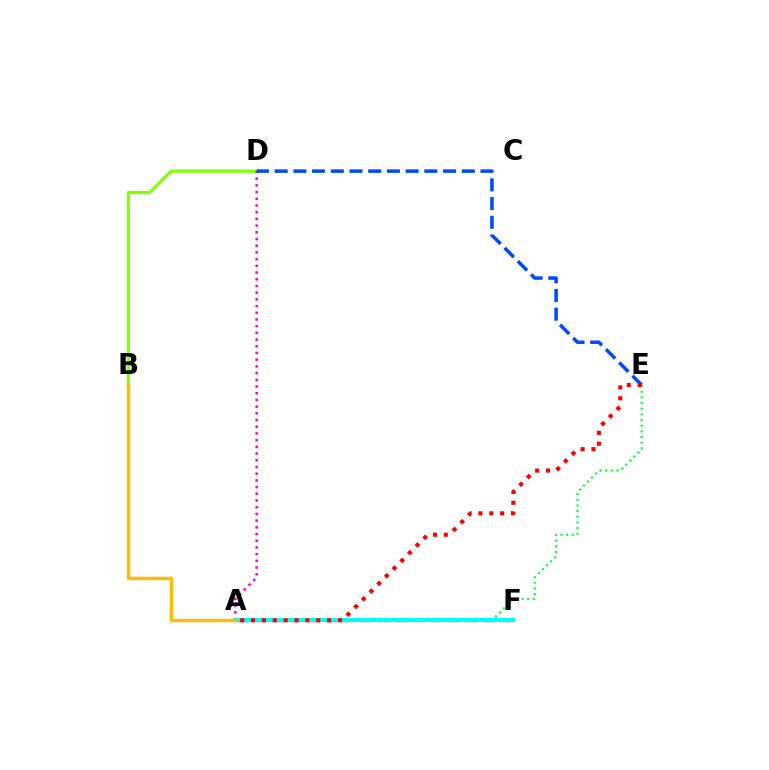{('A', 'F'): [{'color': '#7200ff', 'line_style': 'dashed', 'thickness': 2.39}, {'color': '#00fff6', 'line_style': 'solid', 'thickness': 2.92}], ('B', 'D'): [{'color': '#84ff00', 'line_style': 'solid', 'thickness': 2.33}], ('A', 'E'): [{'color': '#00ff39', 'line_style': 'dotted', 'thickness': 1.54}, {'color': '#ff0000', 'line_style': 'dotted', 'thickness': 2.95}], ('A', 'D'): [{'color': '#ff00cf', 'line_style': 'dotted', 'thickness': 1.82}], ('D', 'E'): [{'color': '#004bff', 'line_style': 'dashed', 'thickness': 2.54}], ('A', 'B'): [{'color': '#ffbd00', 'line_style': 'solid', 'thickness': 2.47}]}